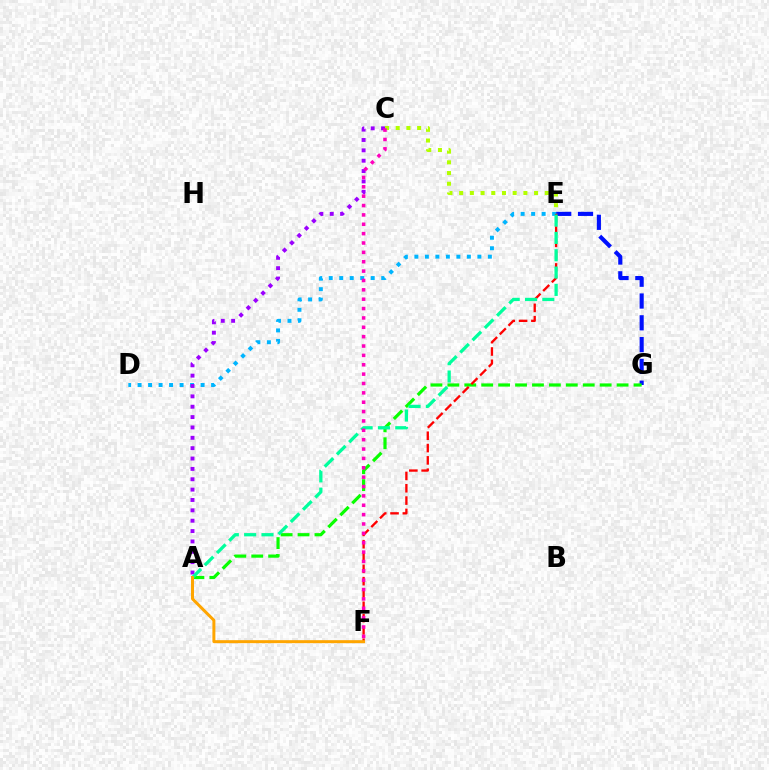{('E', 'G'): [{'color': '#0010ff', 'line_style': 'dashed', 'thickness': 2.96}], ('A', 'G'): [{'color': '#08ff00', 'line_style': 'dashed', 'thickness': 2.3}], ('C', 'E'): [{'color': '#b3ff00', 'line_style': 'dotted', 'thickness': 2.91}], ('D', 'E'): [{'color': '#00b5ff', 'line_style': 'dotted', 'thickness': 2.85}], ('A', 'C'): [{'color': '#9b00ff', 'line_style': 'dotted', 'thickness': 2.82}], ('E', 'F'): [{'color': '#ff0000', 'line_style': 'dashed', 'thickness': 1.67}], ('A', 'E'): [{'color': '#00ff9d', 'line_style': 'dashed', 'thickness': 2.35}], ('C', 'F'): [{'color': '#ff00bd', 'line_style': 'dotted', 'thickness': 2.54}], ('A', 'F'): [{'color': '#ffa500', 'line_style': 'solid', 'thickness': 2.15}]}